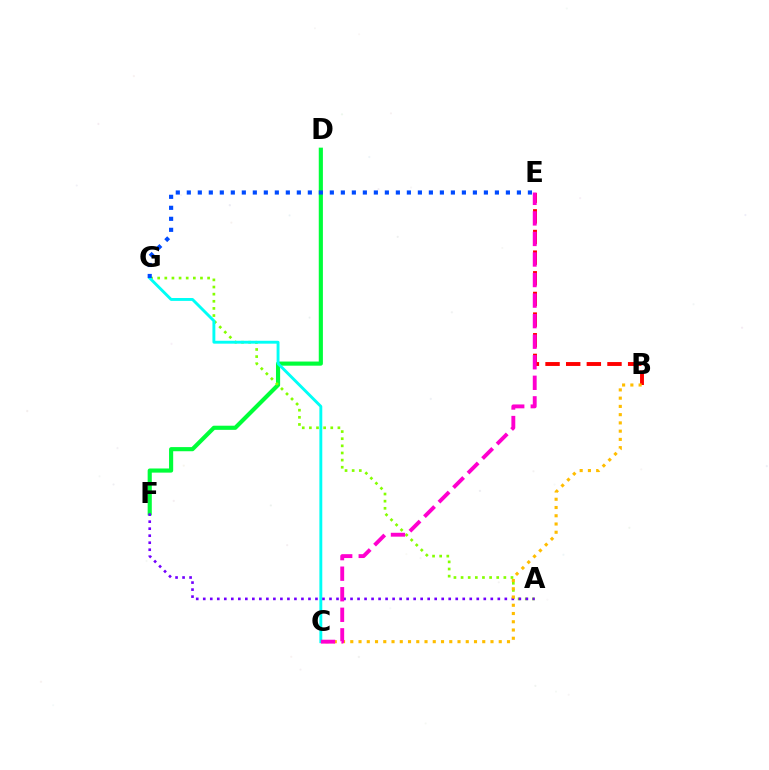{('D', 'F'): [{'color': '#00ff39', 'line_style': 'solid', 'thickness': 2.98}], ('A', 'G'): [{'color': '#84ff00', 'line_style': 'dotted', 'thickness': 1.94}], ('B', 'E'): [{'color': '#ff0000', 'line_style': 'dashed', 'thickness': 2.81}], ('C', 'G'): [{'color': '#00fff6', 'line_style': 'solid', 'thickness': 2.08}], ('A', 'F'): [{'color': '#7200ff', 'line_style': 'dotted', 'thickness': 1.91}], ('B', 'C'): [{'color': '#ffbd00', 'line_style': 'dotted', 'thickness': 2.24}], ('E', 'G'): [{'color': '#004bff', 'line_style': 'dotted', 'thickness': 2.99}], ('C', 'E'): [{'color': '#ff00cf', 'line_style': 'dashed', 'thickness': 2.79}]}